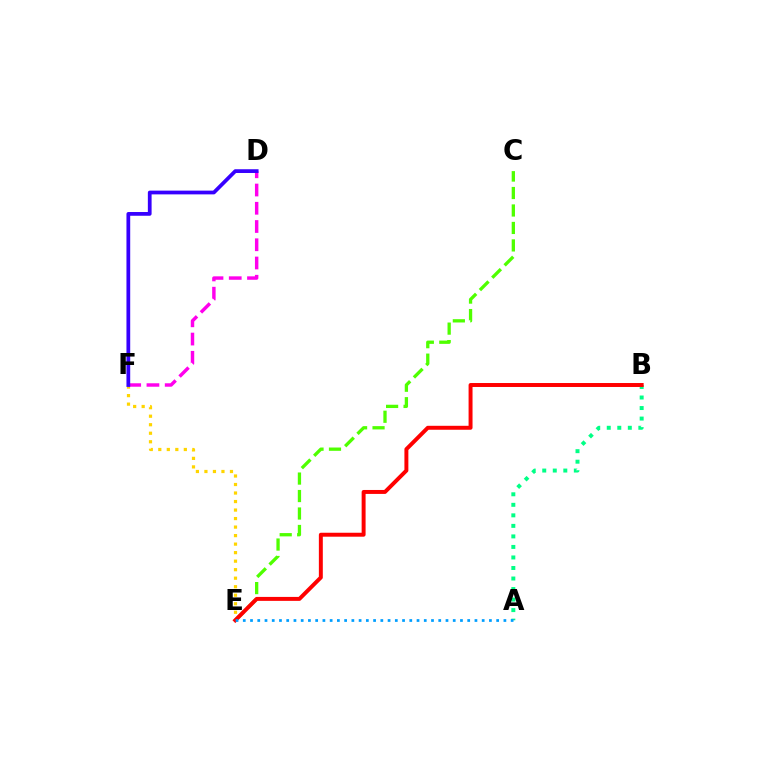{('C', 'E'): [{'color': '#4fff00', 'line_style': 'dashed', 'thickness': 2.37}], ('E', 'F'): [{'color': '#ffd500', 'line_style': 'dotted', 'thickness': 2.31}], ('A', 'B'): [{'color': '#00ff86', 'line_style': 'dotted', 'thickness': 2.86}], ('D', 'F'): [{'color': '#ff00ed', 'line_style': 'dashed', 'thickness': 2.48}, {'color': '#3700ff', 'line_style': 'solid', 'thickness': 2.7}], ('B', 'E'): [{'color': '#ff0000', 'line_style': 'solid', 'thickness': 2.84}], ('A', 'E'): [{'color': '#009eff', 'line_style': 'dotted', 'thickness': 1.97}]}